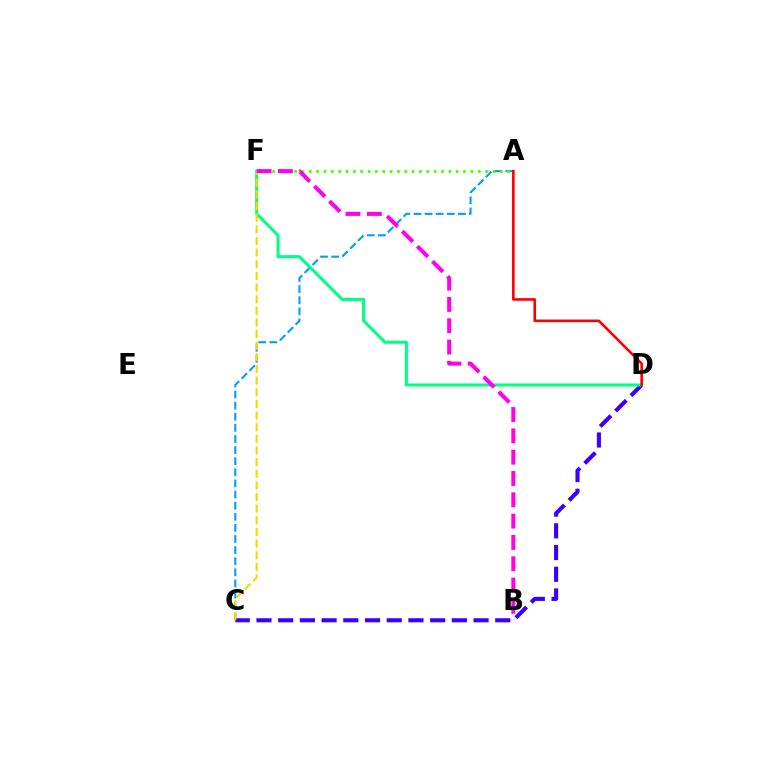{('A', 'C'): [{'color': '#009eff', 'line_style': 'dashed', 'thickness': 1.51}], ('C', 'D'): [{'color': '#3700ff', 'line_style': 'dashed', 'thickness': 2.95}], ('D', 'F'): [{'color': '#00ff86', 'line_style': 'solid', 'thickness': 2.2}], ('C', 'F'): [{'color': '#ffd500', 'line_style': 'dashed', 'thickness': 1.58}], ('A', 'D'): [{'color': '#ff0000', 'line_style': 'solid', 'thickness': 1.88}], ('A', 'F'): [{'color': '#4fff00', 'line_style': 'dotted', 'thickness': 2.0}], ('B', 'F'): [{'color': '#ff00ed', 'line_style': 'dashed', 'thickness': 2.9}]}